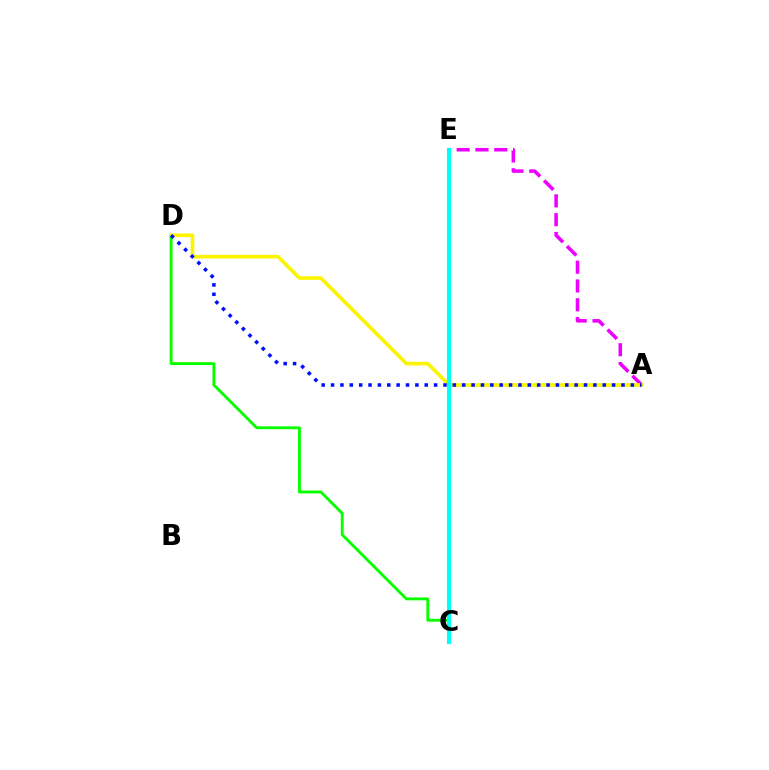{('A', 'E'): [{'color': '#ee00ff', 'line_style': 'dashed', 'thickness': 2.55}], ('C', 'D'): [{'color': '#08ff00', 'line_style': 'solid', 'thickness': 2.06}], ('C', 'E'): [{'color': '#ff0000', 'line_style': 'solid', 'thickness': 1.85}, {'color': '#00fff6', 'line_style': 'solid', 'thickness': 2.98}], ('A', 'D'): [{'color': '#fcf500', 'line_style': 'solid', 'thickness': 2.62}, {'color': '#0010ff', 'line_style': 'dotted', 'thickness': 2.55}]}